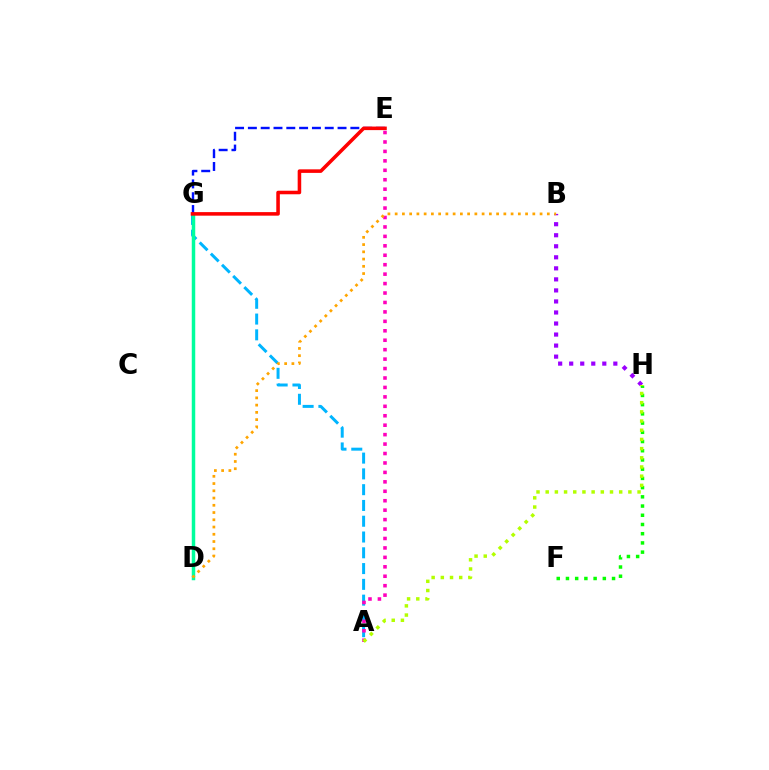{('B', 'H'): [{'color': '#9b00ff', 'line_style': 'dotted', 'thickness': 3.0}], ('A', 'G'): [{'color': '#00b5ff', 'line_style': 'dashed', 'thickness': 2.14}], ('D', 'G'): [{'color': '#00ff9d', 'line_style': 'solid', 'thickness': 2.5}], ('E', 'G'): [{'color': '#0010ff', 'line_style': 'dashed', 'thickness': 1.74}, {'color': '#ff0000', 'line_style': 'solid', 'thickness': 2.56}], ('F', 'H'): [{'color': '#08ff00', 'line_style': 'dotted', 'thickness': 2.5}], ('A', 'E'): [{'color': '#ff00bd', 'line_style': 'dotted', 'thickness': 2.57}], ('B', 'D'): [{'color': '#ffa500', 'line_style': 'dotted', 'thickness': 1.97}], ('A', 'H'): [{'color': '#b3ff00', 'line_style': 'dotted', 'thickness': 2.5}]}